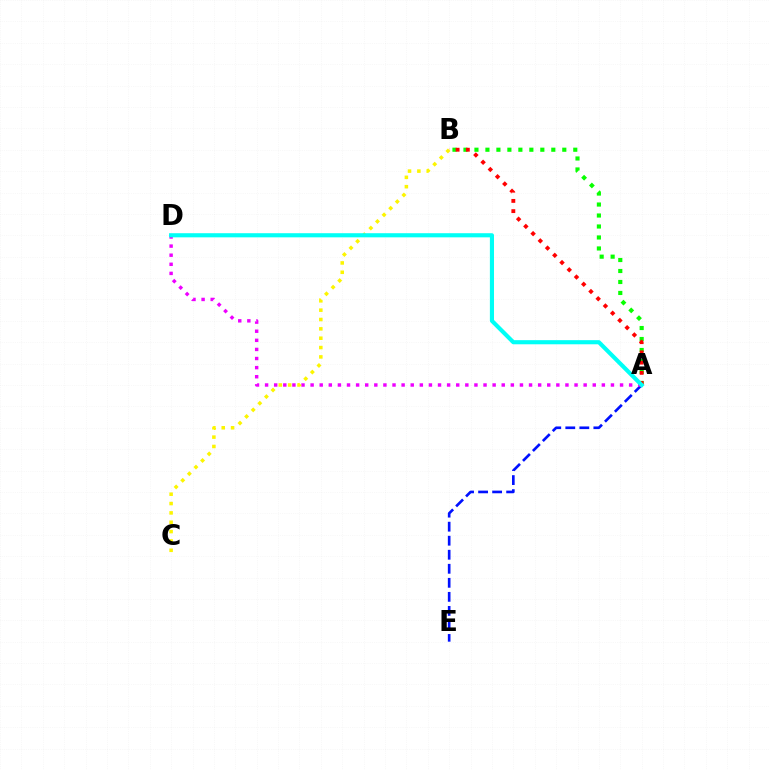{('A', 'E'): [{'color': '#0010ff', 'line_style': 'dashed', 'thickness': 1.91}], ('A', 'D'): [{'color': '#ee00ff', 'line_style': 'dotted', 'thickness': 2.47}, {'color': '#00fff6', 'line_style': 'solid', 'thickness': 2.97}], ('A', 'B'): [{'color': '#08ff00', 'line_style': 'dotted', 'thickness': 2.98}, {'color': '#ff0000', 'line_style': 'dotted', 'thickness': 2.78}], ('B', 'C'): [{'color': '#fcf500', 'line_style': 'dotted', 'thickness': 2.54}]}